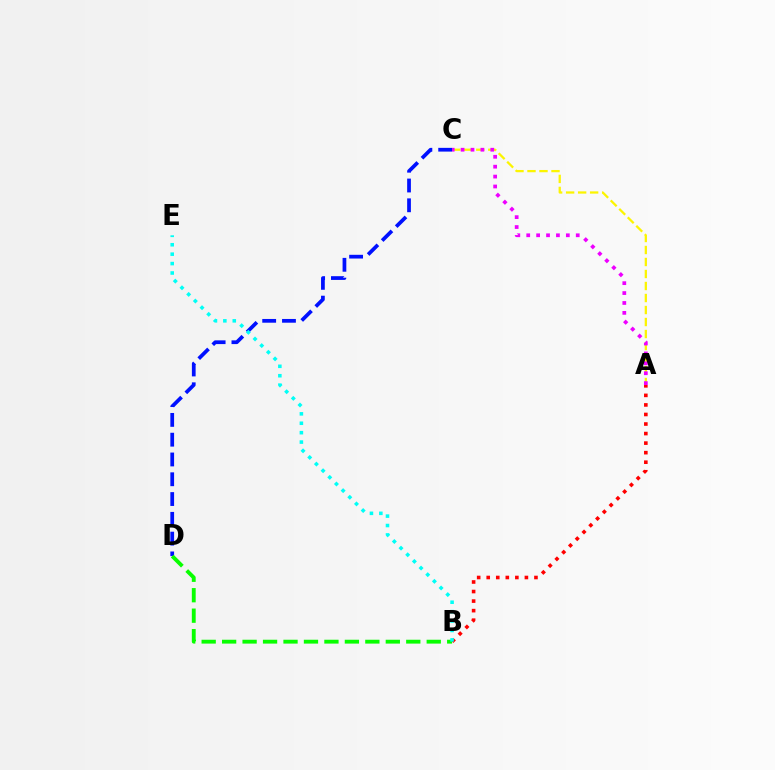{('A', 'B'): [{'color': '#ff0000', 'line_style': 'dotted', 'thickness': 2.59}], ('A', 'C'): [{'color': '#fcf500', 'line_style': 'dashed', 'thickness': 1.63}, {'color': '#ee00ff', 'line_style': 'dotted', 'thickness': 2.69}], ('C', 'D'): [{'color': '#0010ff', 'line_style': 'dashed', 'thickness': 2.69}], ('B', 'D'): [{'color': '#08ff00', 'line_style': 'dashed', 'thickness': 2.78}], ('B', 'E'): [{'color': '#00fff6', 'line_style': 'dotted', 'thickness': 2.56}]}